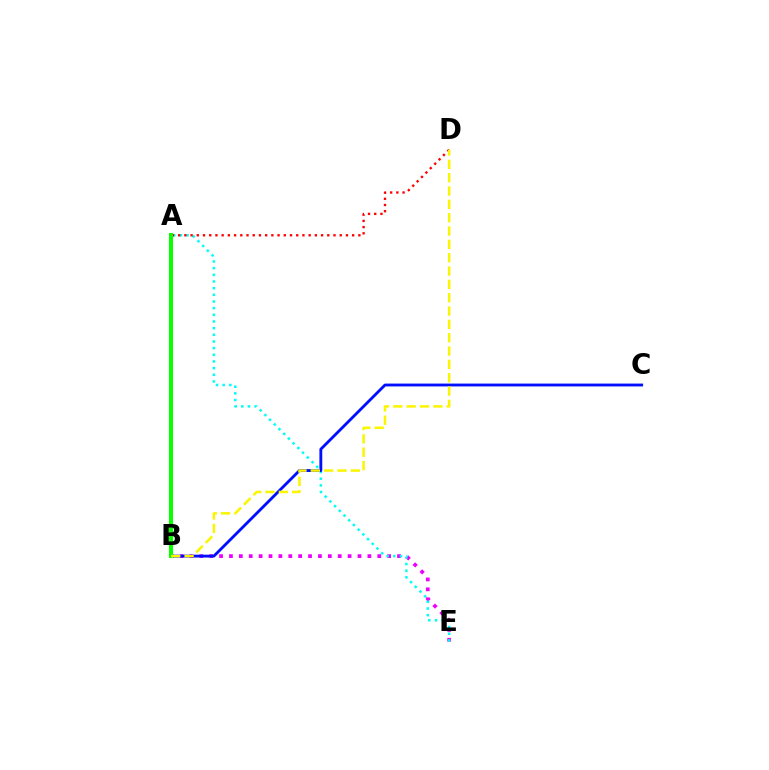{('B', 'E'): [{'color': '#ee00ff', 'line_style': 'dotted', 'thickness': 2.69}], ('A', 'E'): [{'color': '#00fff6', 'line_style': 'dotted', 'thickness': 1.81}], ('B', 'C'): [{'color': '#0010ff', 'line_style': 'solid', 'thickness': 2.05}], ('A', 'D'): [{'color': '#ff0000', 'line_style': 'dotted', 'thickness': 1.69}], ('A', 'B'): [{'color': '#08ff00', 'line_style': 'solid', 'thickness': 2.91}], ('B', 'D'): [{'color': '#fcf500', 'line_style': 'dashed', 'thickness': 1.81}]}